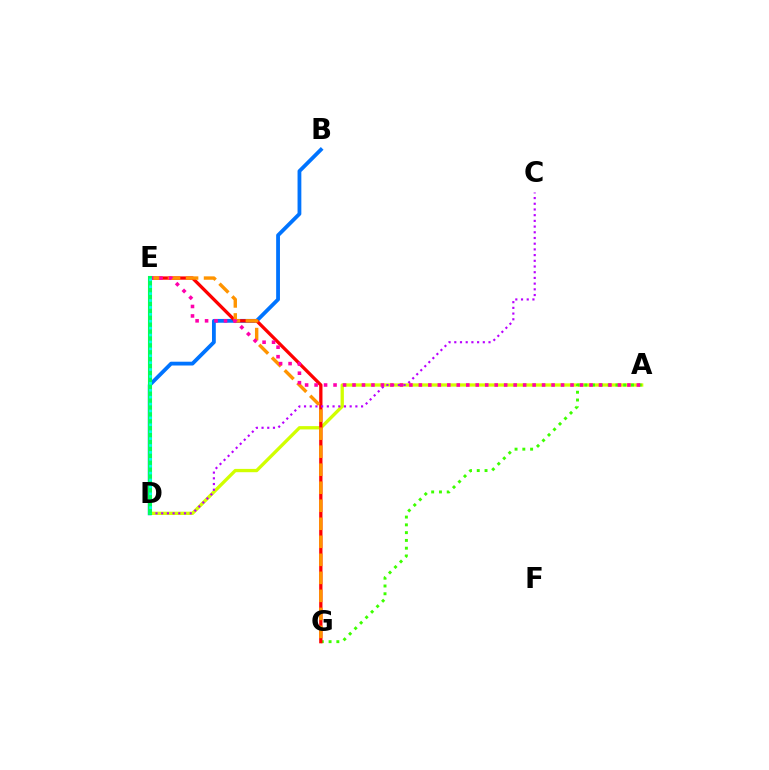{('A', 'D'): [{'color': '#d1ff00', 'line_style': 'solid', 'thickness': 2.38}], ('A', 'G'): [{'color': '#3dff00', 'line_style': 'dotted', 'thickness': 2.11}], ('B', 'D'): [{'color': '#0074ff', 'line_style': 'solid', 'thickness': 2.74}], ('E', 'G'): [{'color': '#ff0000', 'line_style': 'solid', 'thickness': 2.37}, {'color': '#ff9400', 'line_style': 'dashed', 'thickness': 2.45}], ('C', 'D'): [{'color': '#b900ff', 'line_style': 'dotted', 'thickness': 1.55}], ('D', 'E'): [{'color': '#2500ff', 'line_style': 'solid', 'thickness': 2.01}, {'color': '#00ff5c', 'line_style': 'solid', 'thickness': 2.94}, {'color': '#00fff6', 'line_style': 'dotted', 'thickness': 1.88}], ('A', 'E'): [{'color': '#ff00ac', 'line_style': 'dotted', 'thickness': 2.58}]}